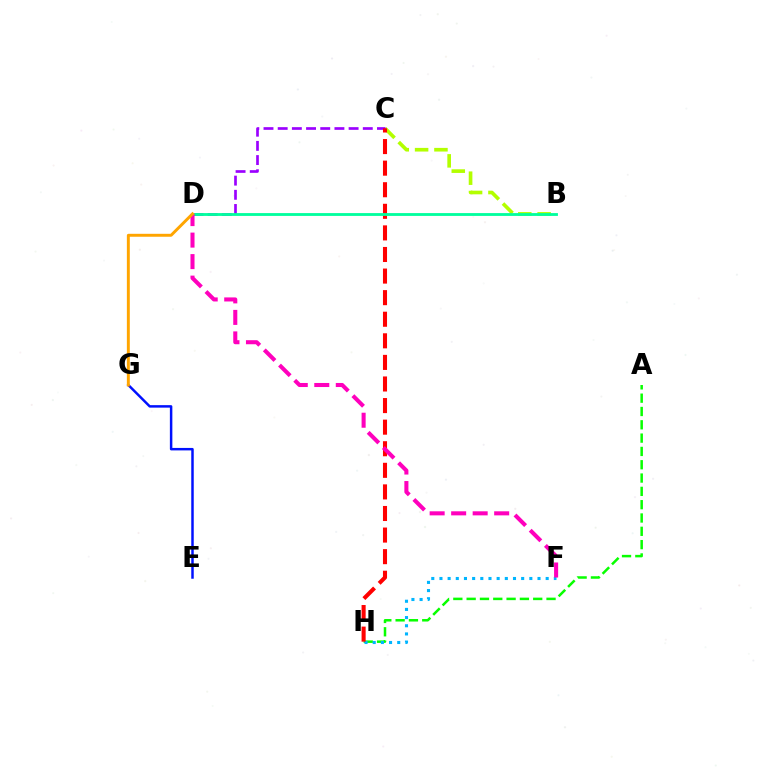{('A', 'H'): [{'color': '#08ff00', 'line_style': 'dashed', 'thickness': 1.81}], ('B', 'C'): [{'color': '#b3ff00', 'line_style': 'dashed', 'thickness': 2.63}], ('F', 'H'): [{'color': '#00b5ff', 'line_style': 'dotted', 'thickness': 2.22}], ('C', 'D'): [{'color': '#9b00ff', 'line_style': 'dashed', 'thickness': 1.93}], ('C', 'H'): [{'color': '#ff0000', 'line_style': 'dashed', 'thickness': 2.93}], ('E', 'G'): [{'color': '#0010ff', 'line_style': 'solid', 'thickness': 1.78}], ('B', 'D'): [{'color': '#00ff9d', 'line_style': 'solid', 'thickness': 2.04}], ('D', 'F'): [{'color': '#ff00bd', 'line_style': 'dashed', 'thickness': 2.92}], ('D', 'G'): [{'color': '#ffa500', 'line_style': 'solid', 'thickness': 2.12}]}